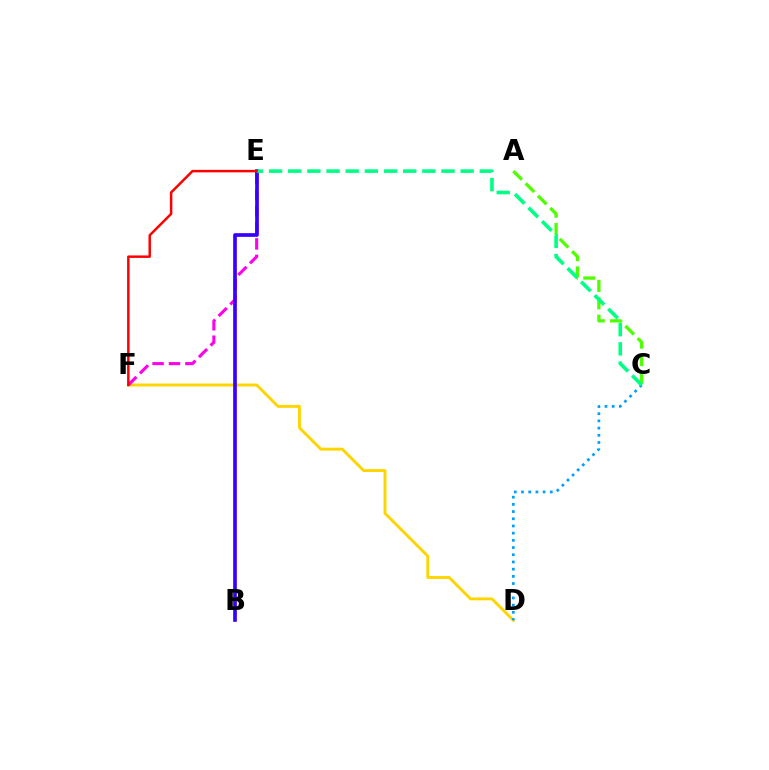{('D', 'F'): [{'color': '#ffd500', 'line_style': 'solid', 'thickness': 2.1}], ('A', 'C'): [{'color': '#4fff00', 'line_style': 'dashed', 'thickness': 2.36}], ('E', 'F'): [{'color': '#ff00ed', 'line_style': 'dashed', 'thickness': 2.23}, {'color': '#ff0000', 'line_style': 'solid', 'thickness': 1.78}], ('C', 'D'): [{'color': '#009eff', 'line_style': 'dotted', 'thickness': 1.96}], ('B', 'E'): [{'color': '#3700ff', 'line_style': 'solid', 'thickness': 2.65}], ('C', 'E'): [{'color': '#00ff86', 'line_style': 'dashed', 'thickness': 2.6}]}